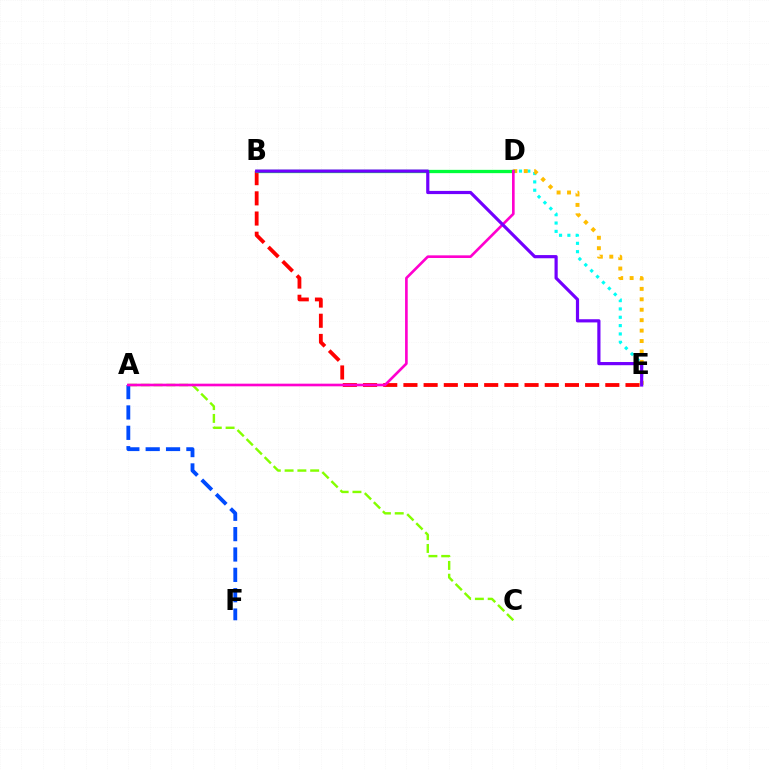{('A', 'C'): [{'color': '#84ff00', 'line_style': 'dashed', 'thickness': 1.74}], ('D', 'E'): [{'color': '#00fff6', 'line_style': 'dotted', 'thickness': 2.26}, {'color': '#ffbd00', 'line_style': 'dotted', 'thickness': 2.83}], ('A', 'F'): [{'color': '#004bff', 'line_style': 'dashed', 'thickness': 2.77}], ('B', 'E'): [{'color': '#ff0000', 'line_style': 'dashed', 'thickness': 2.74}, {'color': '#7200ff', 'line_style': 'solid', 'thickness': 2.29}], ('B', 'D'): [{'color': '#00ff39', 'line_style': 'solid', 'thickness': 2.37}], ('A', 'D'): [{'color': '#ff00cf', 'line_style': 'solid', 'thickness': 1.91}]}